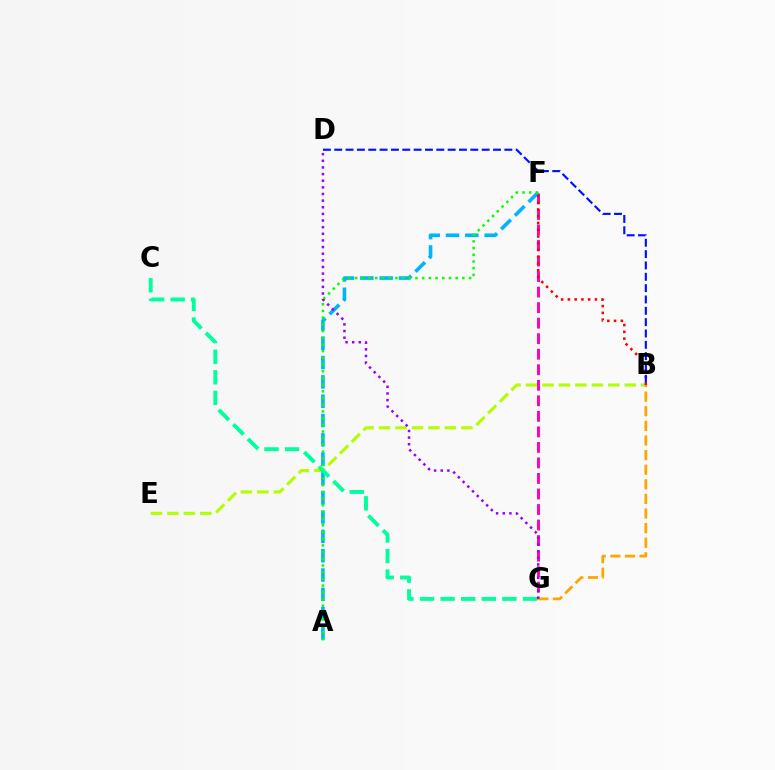{('B', 'E'): [{'color': '#b3ff00', 'line_style': 'dashed', 'thickness': 2.24}], ('F', 'G'): [{'color': '#ff00bd', 'line_style': 'dashed', 'thickness': 2.11}], ('A', 'F'): [{'color': '#00b5ff', 'line_style': 'dashed', 'thickness': 2.62}, {'color': '#08ff00', 'line_style': 'dotted', 'thickness': 1.82}], ('B', 'F'): [{'color': '#ff0000', 'line_style': 'dotted', 'thickness': 1.84}], ('B', 'D'): [{'color': '#0010ff', 'line_style': 'dashed', 'thickness': 1.54}], ('C', 'G'): [{'color': '#00ff9d', 'line_style': 'dashed', 'thickness': 2.8}], ('B', 'G'): [{'color': '#ffa500', 'line_style': 'dashed', 'thickness': 1.98}], ('D', 'G'): [{'color': '#9b00ff', 'line_style': 'dotted', 'thickness': 1.8}]}